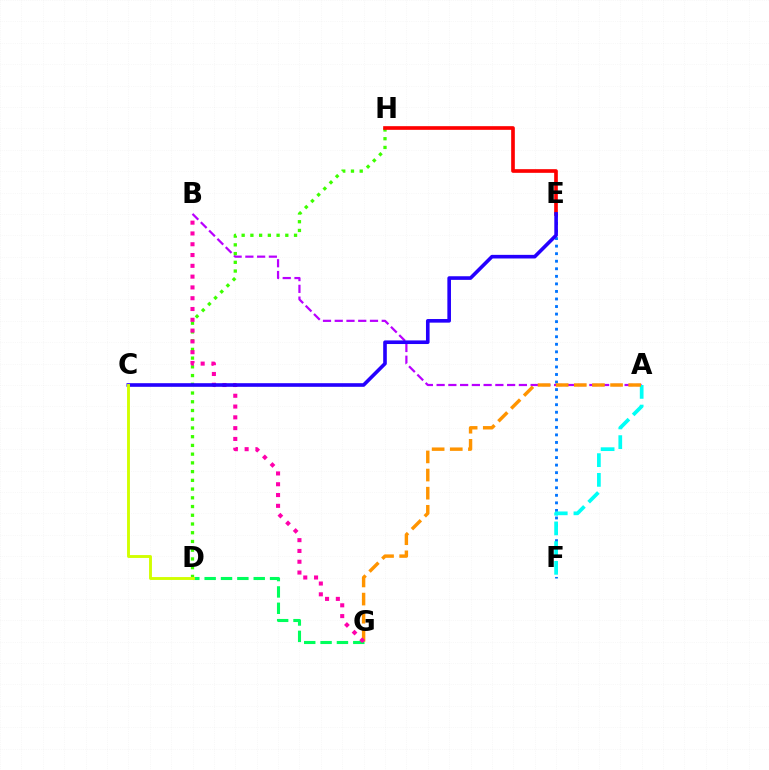{('A', 'B'): [{'color': '#b900ff', 'line_style': 'dashed', 'thickness': 1.6}], ('D', 'G'): [{'color': '#00ff5c', 'line_style': 'dashed', 'thickness': 2.22}], ('E', 'F'): [{'color': '#0074ff', 'line_style': 'dotted', 'thickness': 2.05}], ('D', 'H'): [{'color': '#3dff00', 'line_style': 'dotted', 'thickness': 2.37}], ('A', 'F'): [{'color': '#00fff6', 'line_style': 'dashed', 'thickness': 2.68}], ('E', 'H'): [{'color': '#ff0000', 'line_style': 'solid', 'thickness': 2.64}], ('A', 'G'): [{'color': '#ff9400', 'line_style': 'dashed', 'thickness': 2.46}], ('B', 'G'): [{'color': '#ff00ac', 'line_style': 'dotted', 'thickness': 2.93}], ('C', 'E'): [{'color': '#2500ff', 'line_style': 'solid', 'thickness': 2.6}], ('C', 'D'): [{'color': '#d1ff00', 'line_style': 'solid', 'thickness': 2.08}]}